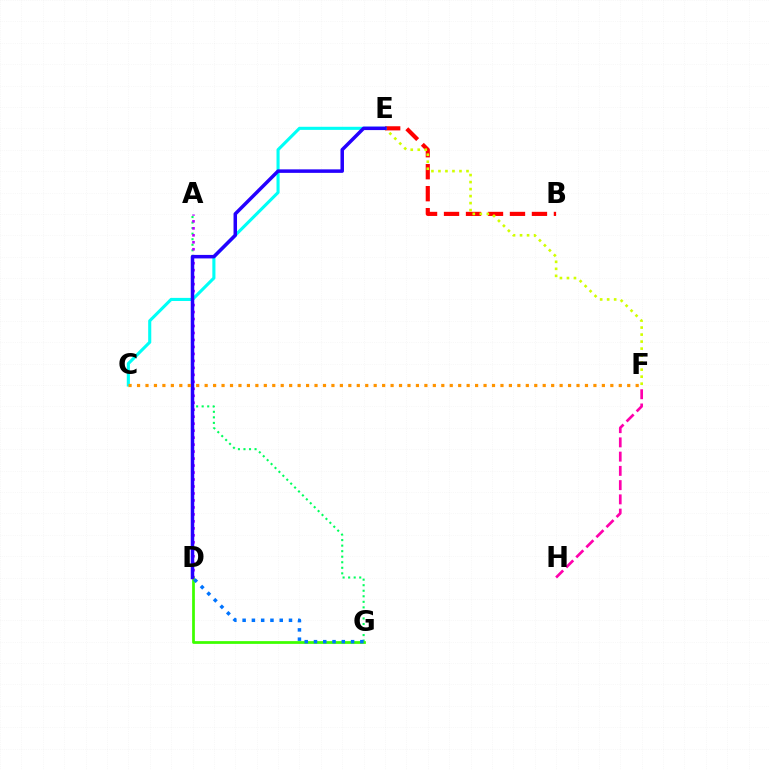{('A', 'G'): [{'color': '#00ff5c', 'line_style': 'dotted', 'thickness': 1.51}], ('A', 'D'): [{'color': '#b900ff', 'line_style': 'dotted', 'thickness': 1.9}], ('D', 'G'): [{'color': '#3dff00', 'line_style': 'solid', 'thickness': 1.98}, {'color': '#0074ff', 'line_style': 'dotted', 'thickness': 2.52}], ('F', 'H'): [{'color': '#ff00ac', 'line_style': 'dashed', 'thickness': 1.94}], ('B', 'E'): [{'color': '#ff0000', 'line_style': 'dashed', 'thickness': 2.99}], ('C', 'E'): [{'color': '#00fff6', 'line_style': 'solid', 'thickness': 2.23}], ('E', 'F'): [{'color': '#d1ff00', 'line_style': 'dotted', 'thickness': 1.91}], ('D', 'E'): [{'color': '#2500ff', 'line_style': 'solid', 'thickness': 2.52}], ('C', 'F'): [{'color': '#ff9400', 'line_style': 'dotted', 'thickness': 2.3}]}